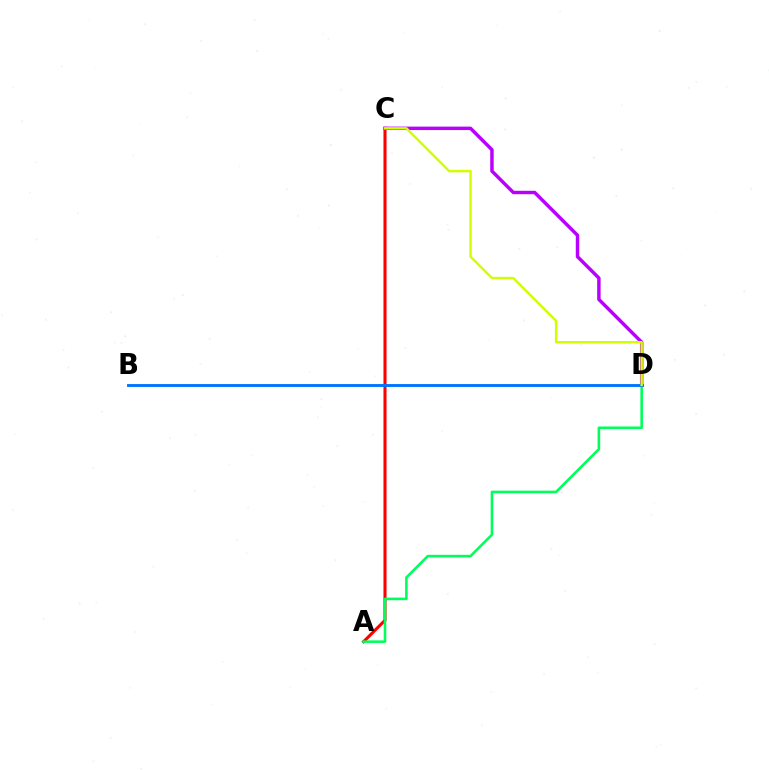{('A', 'C'): [{'color': '#ff0000', 'line_style': 'solid', 'thickness': 2.21}], ('A', 'D'): [{'color': '#00ff5c', 'line_style': 'solid', 'thickness': 1.87}], ('C', 'D'): [{'color': '#b900ff', 'line_style': 'solid', 'thickness': 2.48}, {'color': '#d1ff00', 'line_style': 'solid', 'thickness': 1.76}], ('B', 'D'): [{'color': '#0074ff', 'line_style': 'solid', 'thickness': 2.08}]}